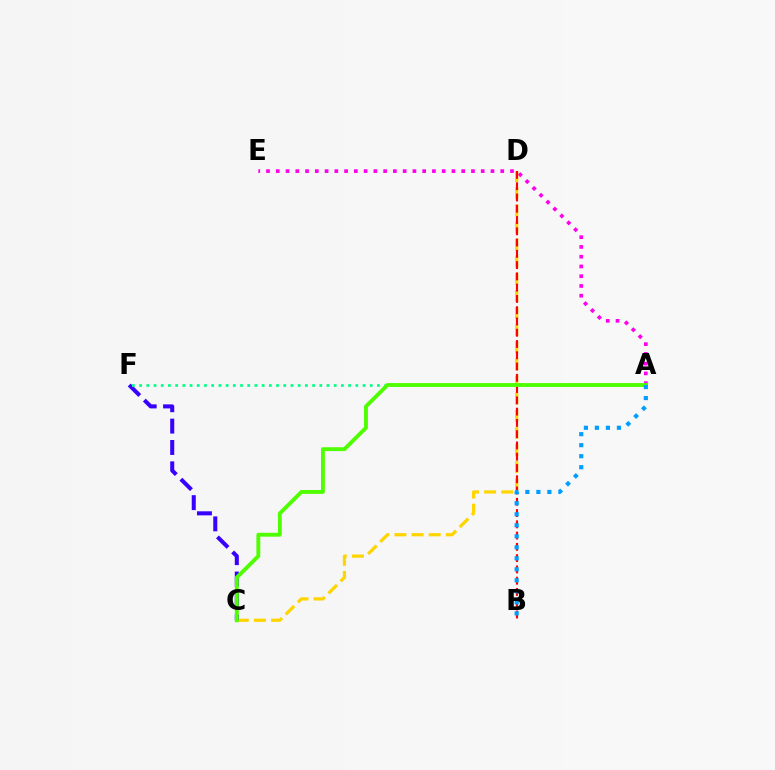{('A', 'E'): [{'color': '#ff00ed', 'line_style': 'dotted', 'thickness': 2.65}], ('C', 'D'): [{'color': '#ffd500', 'line_style': 'dashed', 'thickness': 2.33}], ('C', 'F'): [{'color': '#3700ff', 'line_style': 'dashed', 'thickness': 2.9}], ('B', 'D'): [{'color': '#ff0000', 'line_style': 'dashed', 'thickness': 1.53}], ('A', 'F'): [{'color': '#00ff86', 'line_style': 'dotted', 'thickness': 1.96}], ('A', 'C'): [{'color': '#4fff00', 'line_style': 'solid', 'thickness': 2.79}], ('A', 'B'): [{'color': '#009eff', 'line_style': 'dotted', 'thickness': 2.99}]}